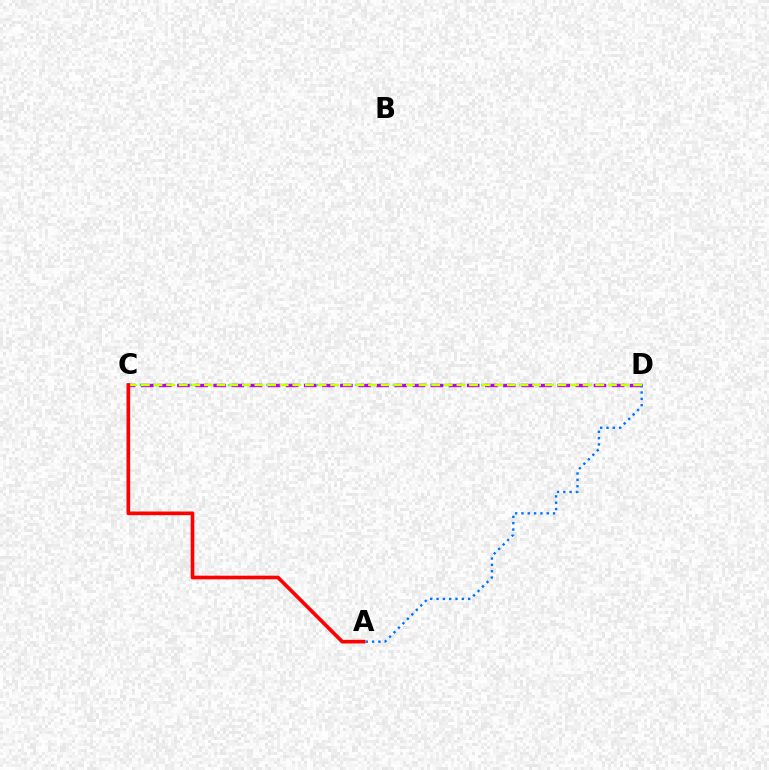{('C', 'D'): [{'color': '#00ff5c', 'line_style': 'dashed', 'thickness': 1.72}, {'color': '#b900ff', 'line_style': 'dashed', 'thickness': 2.46}, {'color': '#d1ff00', 'line_style': 'dashed', 'thickness': 1.71}], ('A', 'D'): [{'color': '#0074ff', 'line_style': 'dotted', 'thickness': 1.72}], ('A', 'C'): [{'color': '#ff0000', 'line_style': 'solid', 'thickness': 2.63}]}